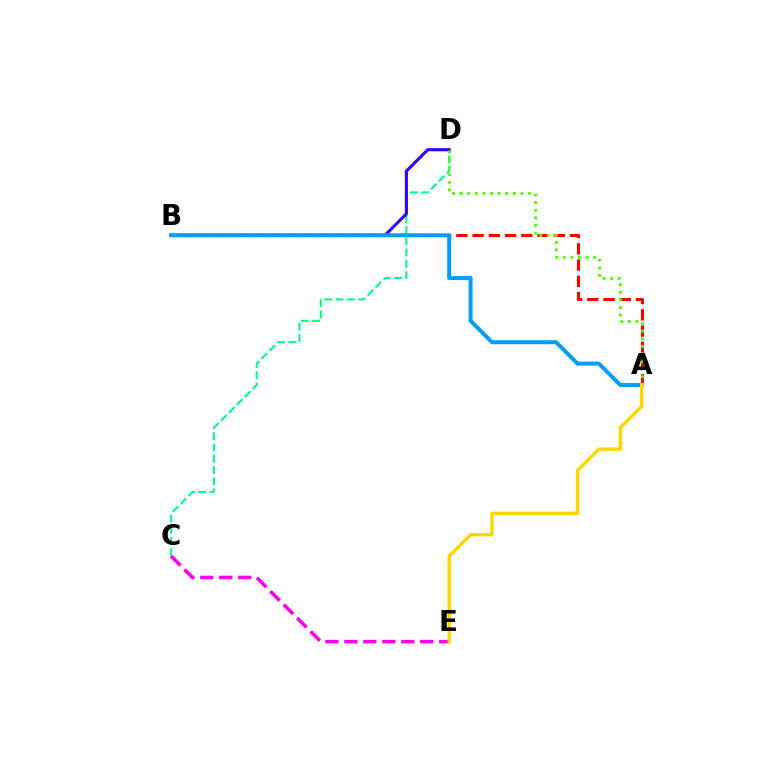{('C', 'D'): [{'color': '#00ff86', 'line_style': 'dashed', 'thickness': 1.53}], ('C', 'E'): [{'color': '#ff00ed', 'line_style': 'dashed', 'thickness': 2.58}], ('B', 'D'): [{'color': '#3700ff', 'line_style': 'solid', 'thickness': 2.25}], ('A', 'B'): [{'color': '#ff0000', 'line_style': 'dashed', 'thickness': 2.21}, {'color': '#009eff', 'line_style': 'solid', 'thickness': 2.87}], ('A', 'D'): [{'color': '#4fff00', 'line_style': 'dotted', 'thickness': 2.06}], ('A', 'E'): [{'color': '#ffd500', 'line_style': 'solid', 'thickness': 2.44}]}